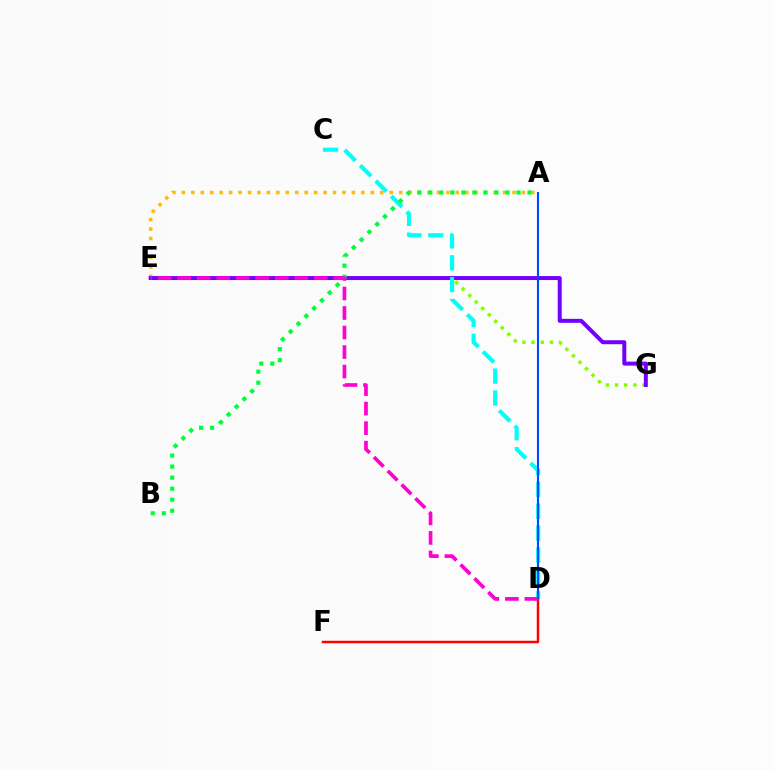{('E', 'G'): [{'color': '#84ff00', 'line_style': 'dotted', 'thickness': 2.5}, {'color': '#7200ff', 'line_style': 'solid', 'thickness': 2.86}], ('A', 'E'): [{'color': '#ffbd00', 'line_style': 'dotted', 'thickness': 2.57}], ('C', 'D'): [{'color': '#00fff6', 'line_style': 'dashed', 'thickness': 2.97}], ('A', 'B'): [{'color': '#00ff39', 'line_style': 'dotted', 'thickness': 3.0}], ('D', 'F'): [{'color': '#ff0000', 'line_style': 'solid', 'thickness': 1.76}], ('A', 'D'): [{'color': '#004bff', 'line_style': 'solid', 'thickness': 1.52}], ('D', 'E'): [{'color': '#ff00cf', 'line_style': 'dashed', 'thickness': 2.65}]}